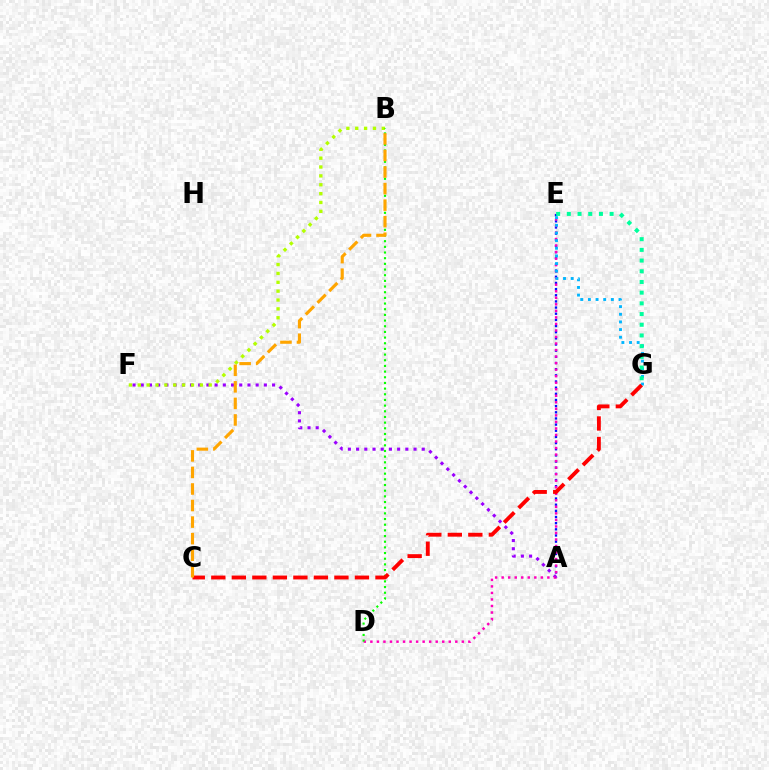{('A', 'F'): [{'color': '#9b00ff', 'line_style': 'dotted', 'thickness': 2.23}], ('A', 'E'): [{'color': '#0010ff', 'line_style': 'dotted', 'thickness': 1.67}], ('B', 'F'): [{'color': '#b3ff00', 'line_style': 'dotted', 'thickness': 2.41}], ('D', 'E'): [{'color': '#ff00bd', 'line_style': 'dotted', 'thickness': 1.77}], ('E', 'G'): [{'color': '#00b5ff', 'line_style': 'dotted', 'thickness': 2.08}, {'color': '#00ff9d', 'line_style': 'dotted', 'thickness': 2.91}], ('B', 'D'): [{'color': '#08ff00', 'line_style': 'dotted', 'thickness': 1.54}], ('C', 'G'): [{'color': '#ff0000', 'line_style': 'dashed', 'thickness': 2.79}], ('B', 'C'): [{'color': '#ffa500', 'line_style': 'dashed', 'thickness': 2.25}]}